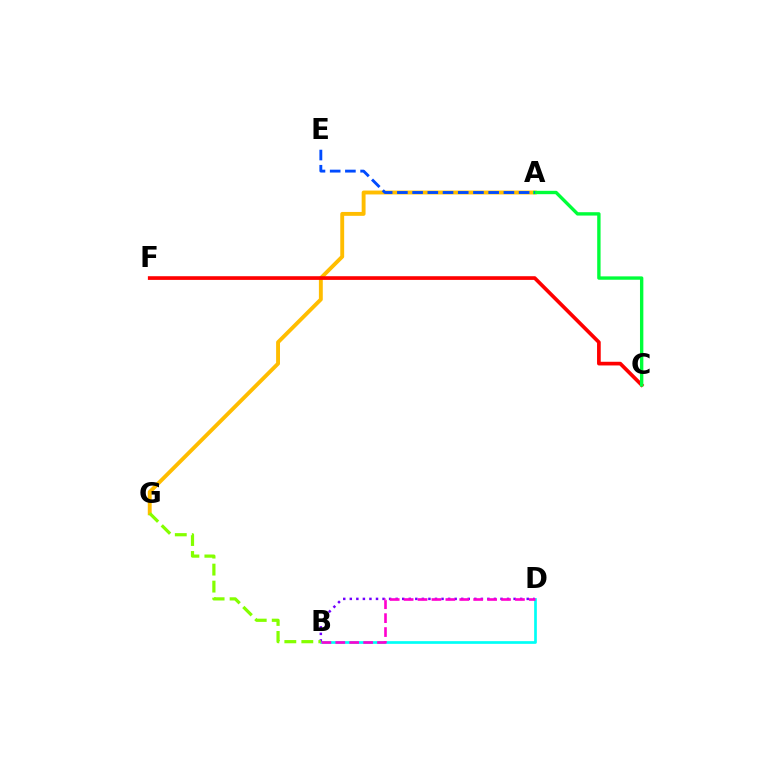{('A', 'G'): [{'color': '#ffbd00', 'line_style': 'solid', 'thickness': 2.8}], ('B', 'D'): [{'color': '#00fff6', 'line_style': 'solid', 'thickness': 1.94}, {'color': '#7200ff', 'line_style': 'dotted', 'thickness': 1.78}, {'color': '#ff00cf', 'line_style': 'dashed', 'thickness': 1.89}], ('B', 'G'): [{'color': '#84ff00', 'line_style': 'dashed', 'thickness': 2.31}], ('C', 'F'): [{'color': '#ff0000', 'line_style': 'solid', 'thickness': 2.65}], ('A', 'C'): [{'color': '#00ff39', 'line_style': 'solid', 'thickness': 2.43}], ('A', 'E'): [{'color': '#004bff', 'line_style': 'dashed', 'thickness': 2.07}]}